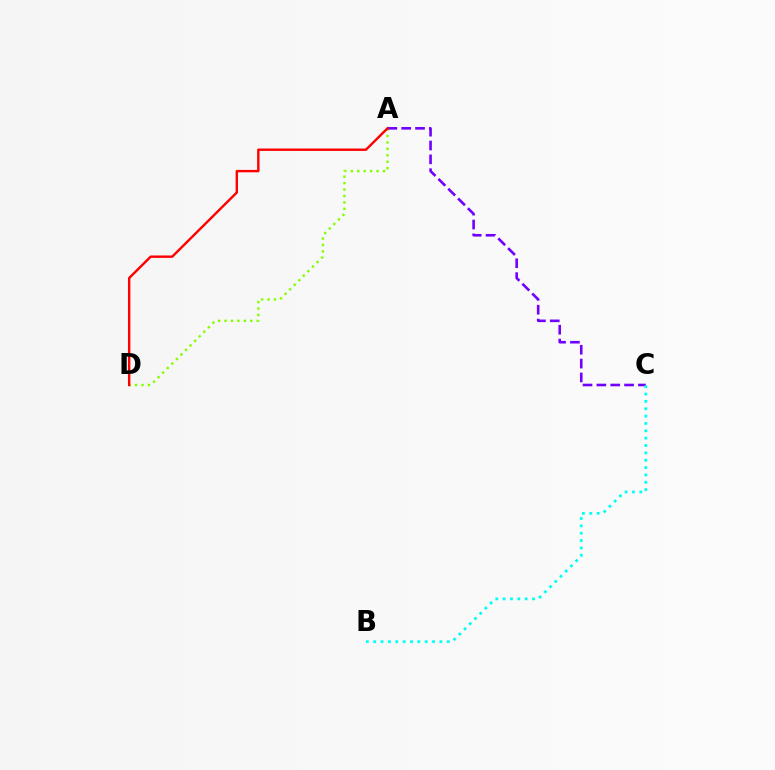{('A', 'D'): [{'color': '#84ff00', 'line_style': 'dotted', 'thickness': 1.75}, {'color': '#ff0000', 'line_style': 'solid', 'thickness': 1.73}], ('A', 'C'): [{'color': '#7200ff', 'line_style': 'dashed', 'thickness': 1.88}], ('B', 'C'): [{'color': '#00fff6', 'line_style': 'dotted', 'thickness': 2.0}]}